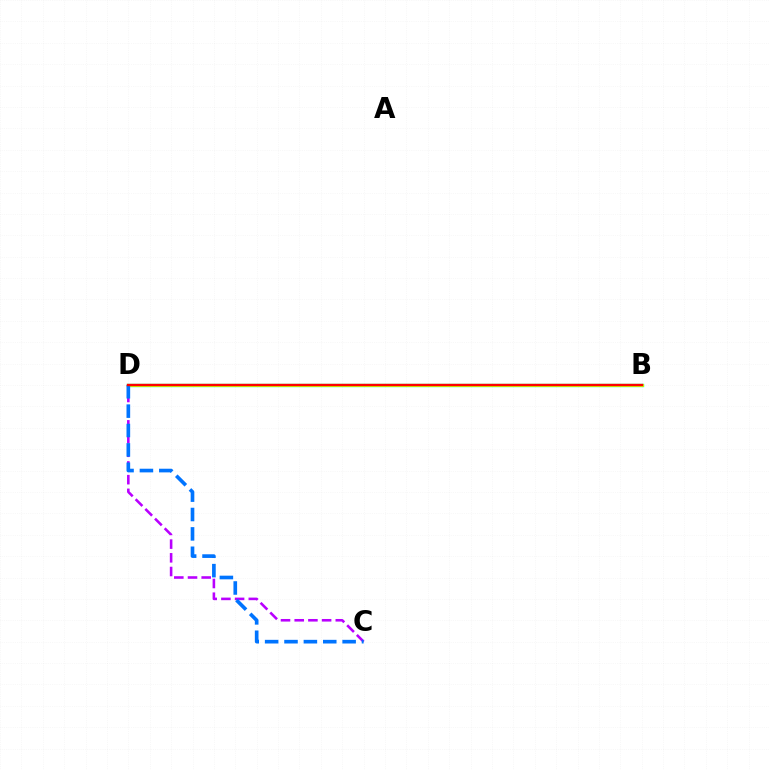{('C', 'D'): [{'color': '#b900ff', 'line_style': 'dashed', 'thickness': 1.86}, {'color': '#0074ff', 'line_style': 'dashed', 'thickness': 2.63}], ('B', 'D'): [{'color': '#00ff5c', 'line_style': 'solid', 'thickness': 2.39}, {'color': '#d1ff00', 'line_style': 'solid', 'thickness': 2.05}, {'color': '#ff0000', 'line_style': 'solid', 'thickness': 1.7}]}